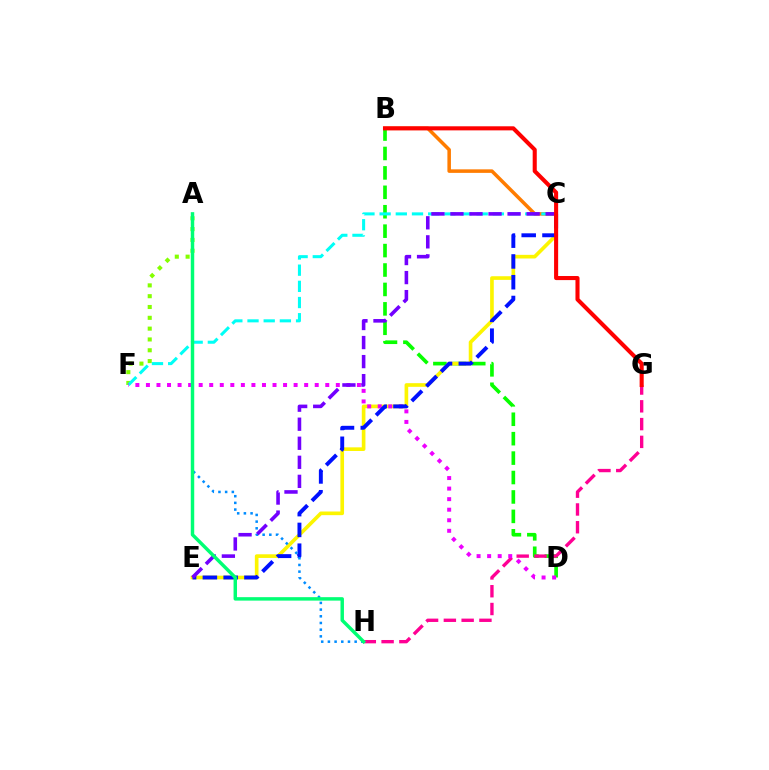{('B', 'C'): [{'color': '#ff7c00', 'line_style': 'solid', 'thickness': 2.54}], ('A', 'F'): [{'color': '#84ff00', 'line_style': 'dotted', 'thickness': 2.94}], ('B', 'D'): [{'color': '#08ff00', 'line_style': 'dashed', 'thickness': 2.64}], ('C', 'E'): [{'color': '#fcf500', 'line_style': 'solid', 'thickness': 2.63}, {'color': '#0010ff', 'line_style': 'dashed', 'thickness': 2.82}, {'color': '#7200ff', 'line_style': 'dashed', 'thickness': 2.59}], ('C', 'F'): [{'color': '#00fff6', 'line_style': 'dashed', 'thickness': 2.2}], ('G', 'H'): [{'color': '#ff0094', 'line_style': 'dashed', 'thickness': 2.42}], ('D', 'F'): [{'color': '#ee00ff', 'line_style': 'dotted', 'thickness': 2.87}], ('A', 'H'): [{'color': '#008cff', 'line_style': 'dotted', 'thickness': 1.82}, {'color': '#00ff74', 'line_style': 'solid', 'thickness': 2.49}], ('B', 'G'): [{'color': '#ff0000', 'line_style': 'solid', 'thickness': 2.94}]}